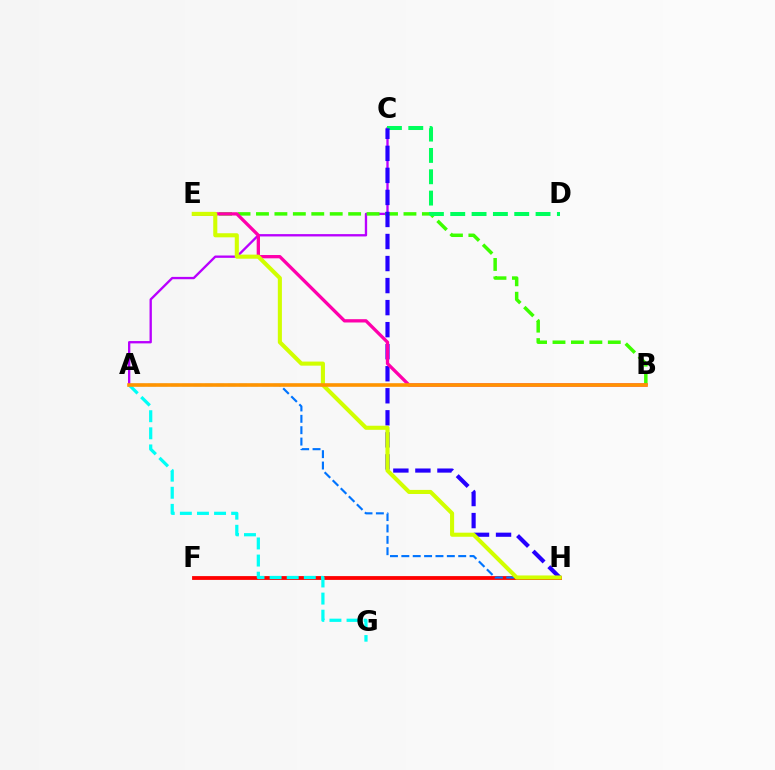{('A', 'C'): [{'color': '#b900ff', 'line_style': 'solid', 'thickness': 1.68}], ('B', 'E'): [{'color': '#3dff00', 'line_style': 'dashed', 'thickness': 2.5}, {'color': '#ff00ac', 'line_style': 'solid', 'thickness': 2.37}], ('C', 'D'): [{'color': '#00ff5c', 'line_style': 'dashed', 'thickness': 2.9}], ('F', 'H'): [{'color': '#ff0000', 'line_style': 'solid', 'thickness': 2.75}], ('A', 'H'): [{'color': '#0074ff', 'line_style': 'dashed', 'thickness': 1.55}], ('C', 'H'): [{'color': '#2500ff', 'line_style': 'dashed', 'thickness': 2.99}], ('A', 'G'): [{'color': '#00fff6', 'line_style': 'dashed', 'thickness': 2.32}], ('E', 'H'): [{'color': '#d1ff00', 'line_style': 'solid', 'thickness': 2.94}], ('A', 'B'): [{'color': '#ff9400', 'line_style': 'solid', 'thickness': 2.6}]}